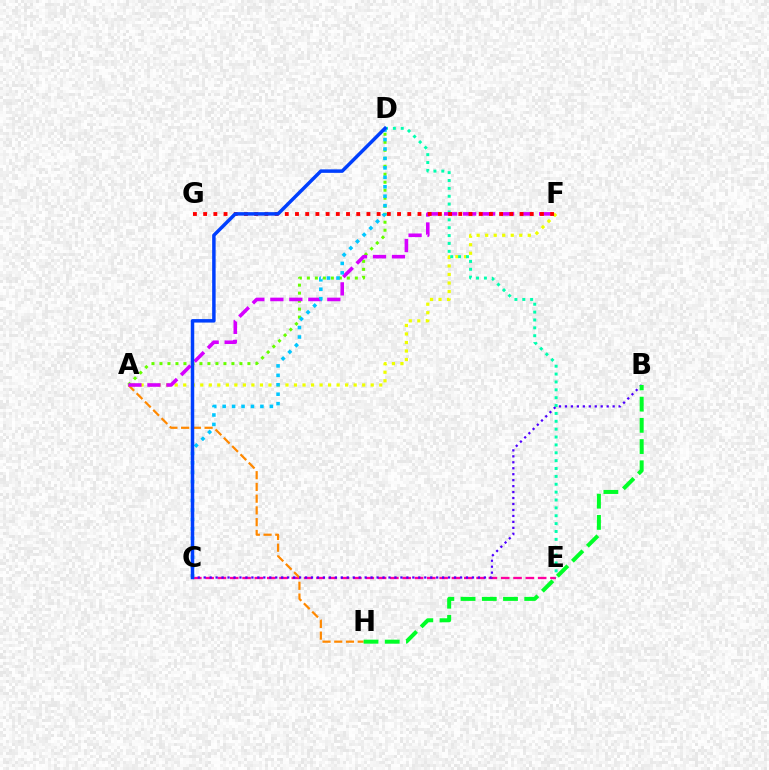{('C', 'E'): [{'color': '#ff00a0', 'line_style': 'dashed', 'thickness': 1.67}], ('A', 'F'): [{'color': '#eeff00', 'line_style': 'dotted', 'thickness': 2.32}, {'color': '#d600ff', 'line_style': 'dashed', 'thickness': 2.58}], ('A', 'H'): [{'color': '#ff8800', 'line_style': 'dashed', 'thickness': 1.59}], ('B', 'C'): [{'color': '#4f00ff', 'line_style': 'dotted', 'thickness': 1.62}], ('A', 'D'): [{'color': '#66ff00', 'line_style': 'dotted', 'thickness': 2.17}], ('B', 'H'): [{'color': '#00ff27', 'line_style': 'dashed', 'thickness': 2.88}], ('D', 'E'): [{'color': '#00ffaf', 'line_style': 'dotted', 'thickness': 2.14}], ('F', 'G'): [{'color': '#ff0000', 'line_style': 'dotted', 'thickness': 2.77}], ('C', 'D'): [{'color': '#00c7ff', 'line_style': 'dotted', 'thickness': 2.56}, {'color': '#003fff', 'line_style': 'solid', 'thickness': 2.51}]}